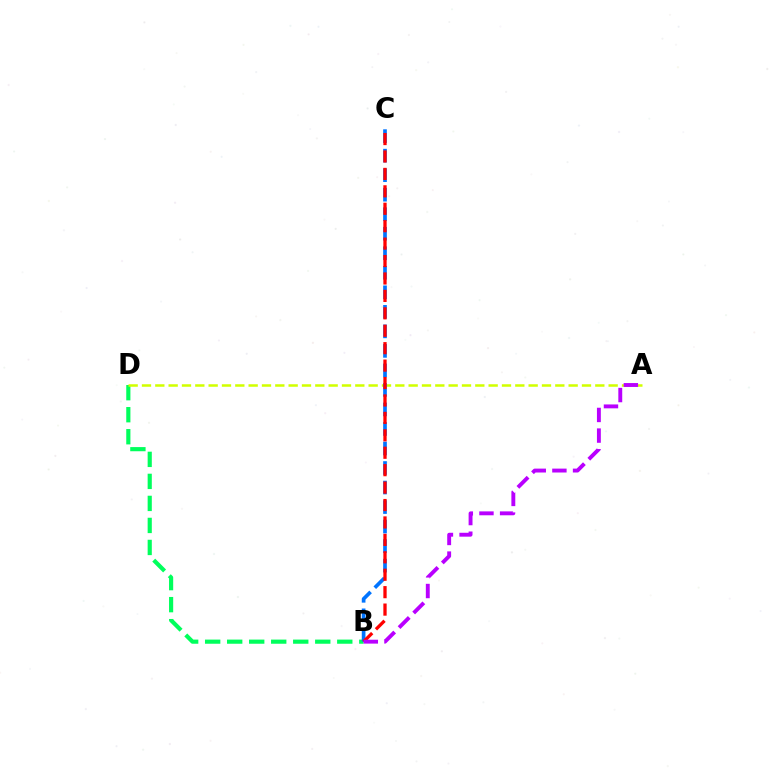{('B', 'D'): [{'color': '#00ff5c', 'line_style': 'dashed', 'thickness': 2.99}], ('A', 'D'): [{'color': '#d1ff00', 'line_style': 'dashed', 'thickness': 1.81}], ('B', 'C'): [{'color': '#0074ff', 'line_style': 'dashed', 'thickness': 2.65}, {'color': '#ff0000', 'line_style': 'dashed', 'thickness': 2.37}], ('A', 'B'): [{'color': '#b900ff', 'line_style': 'dashed', 'thickness': 2.8}]}